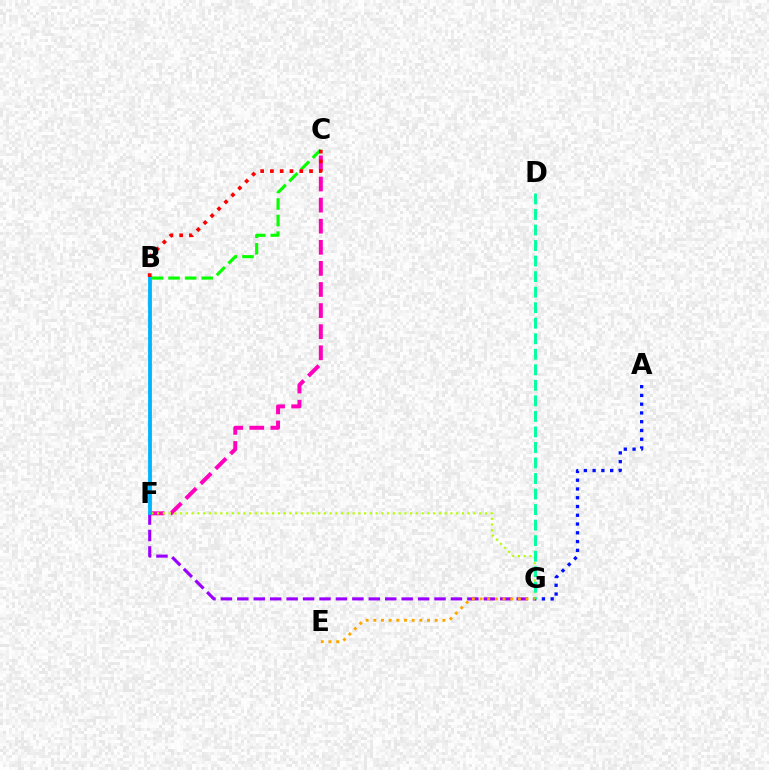{('C', 'F'): [{'color': '#ff00bd', 'line_style': 'dashed', 'thickness': 2.87}], ('A', 'G'): [{'color': '#0010ff', 'line_style': 'dotted', 'thickness': 2.38}], ('F', 'G'): [{'color': '#9b00ff', 'line_style': 'dashed', 'thickness': 2.23}, {'color': '#b3ff00', 'line_style': 'dotted', 'thickness': 1.56}], ('B', 'F'): [{'color': '#00b5ff', 'line_style': 'solid', 'thickness': 2.75}], ('B', 'C'): [{'color': '#08ff00', 'line_style': 'dashed', 'thickness': 2.25}, {'color': '#ff0000', 'line_style': 'dotted', 'thickness': 2.66}], ('D', 'G'): [{'color': '#00ff9d', 'line_style': 'dashed', 'thickness': 2.11}], ('E', 'G'): [{'color': '#ffa500', 'line_style': 'dotted', 'thickness': 2.08}]}